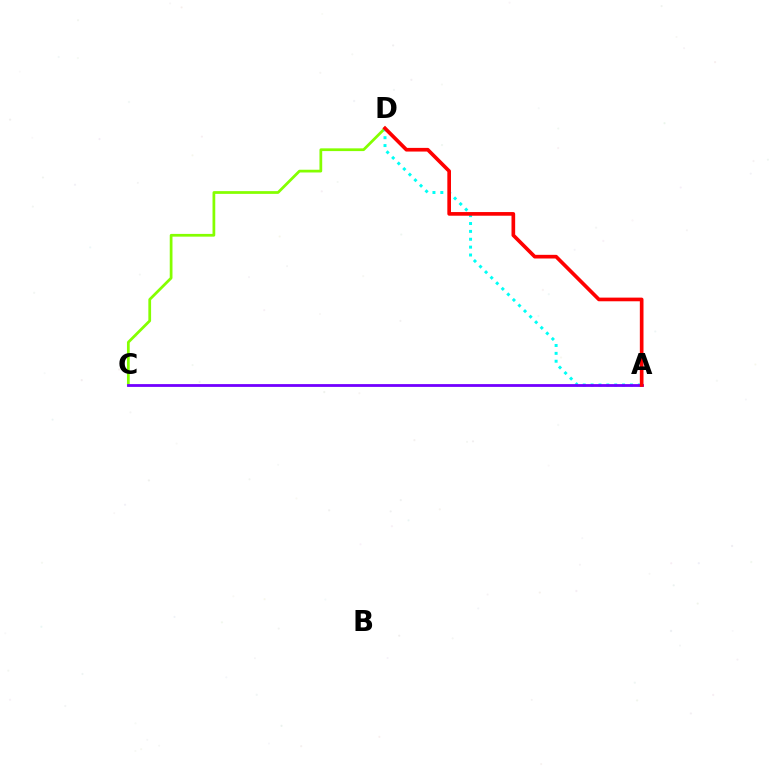{('C', 'D'): [{'color': '#84ff00', 'line_style': 'solid', 'thickness': 1.97}], ('A', 'D'): [{'color': '#00fff6', 'line_style': 'dotted', 'thickness': 2.14}, {'color': '#ff0000', 'line_style': 'solid', 'thickness': 2.64}], ('A', 'C'): [{'color': '#7200ff', 'line_style': 'solid', 'thickness': 2.01}]}